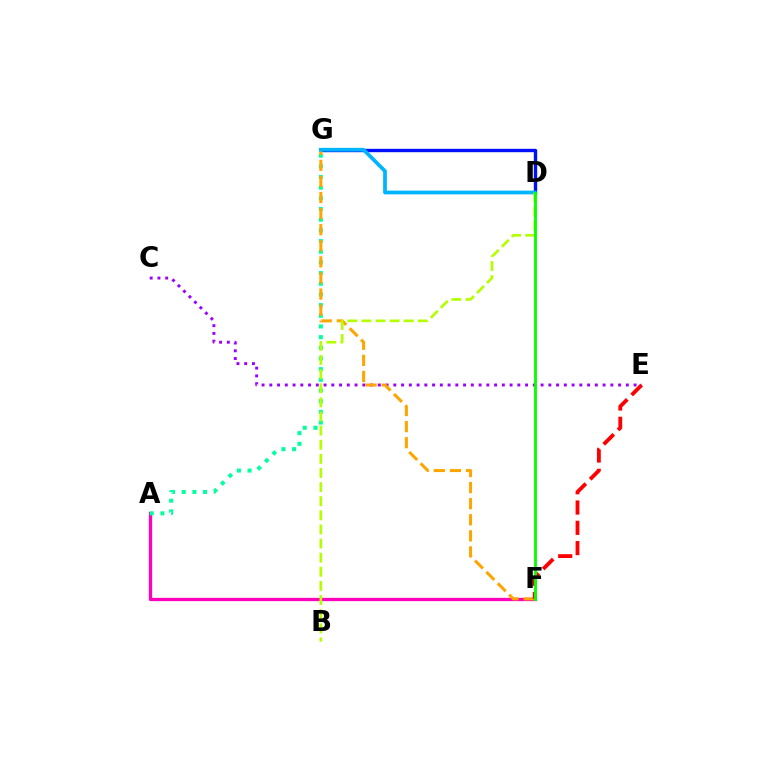{('A', 'F'): [{'color': '#ff00bd', 'line_style': 'solid', 'thickness': 2.38}], ('A', 'G'): [{'color': '#00ff9d', 'line_style': 'dotted', 'thickness': 2.9}], ('D', 'G'): [{'color': '#0010ff', 'line_style': 'solid', 'thickness': 2.43}, {'color': '#00b5ff', 'line_style': 'solid', 'thickness': 2.69}], ('C', 'E'): [{'color': '#9b00ff', 'line_style': 'dotted', 'thickness': 2.11}], ('F', 'G'): [{'color': '#ffa500', 'line_style': 'dashed', 'thickness': 2.19}], ('E', 'F'): [{'color': '#ff0000', 'line_style': 'dashed', 'thickness': 2.76}], ('B', 'D'): [{'color': '#b3ff00', 'line_style': 'dashed', 'thickness': 1.92}], ('D', 'F'): [{'color': '#08ff00', 'line_style': 'solid', 'thickness': 2.06}]}